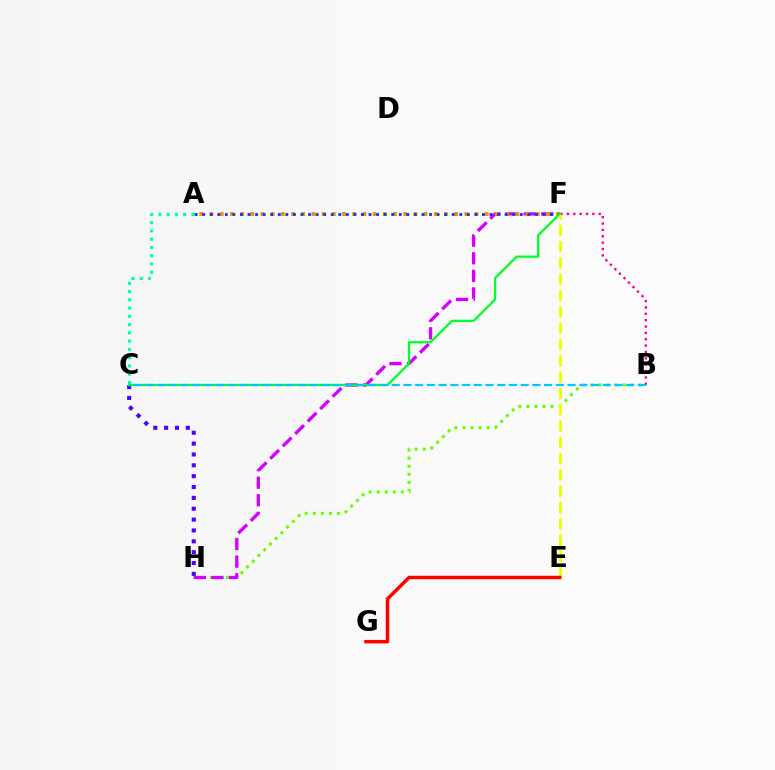{('B', 'H'): [{'color': '#66ff00', 'line_style': 'dotted', 'thickness': 2.2}], ('F', 'H'): [{'color': '#d600ff', 'line_style': 'dashed', 'thickness': 2.39}], ('B', 'F'): [{'color': '#ff00a0', 'line_style': 'dotted', 'thickness': 1.73}], ('A', 'C'): [{'color': '#00ffaf', 'line_style': 'dotted', 'thickness': 2.25}], ('A', 'F'): [{'color': '#ff8800', 'line_style': 'dotted', 'thickness': 2.77}, {'color': '#003fff', 'line_style': 'dotted', 'thickness': 2.05}], ('C', 'H'): [{'color': '#4f00ff', 'line_style': 'dotted', 'thickness': 2.95}], ('E', 'F'): [{'color': '#eeff00', 'line_style': 'dashed', 'thickness': 2.22}], ('C', 'F'): [{'color': '#00ff27', 'line_style': 'solid', 'thickness': 1.63}], ('B', 'C'): [{'color': '#00c7ff', 'line_style': 'dashed', 'thickness': 1.59}], ('E', 'G'): [{'color': '#ff0000', 'line_style': 'solid', 'thickness': 2.5}]}